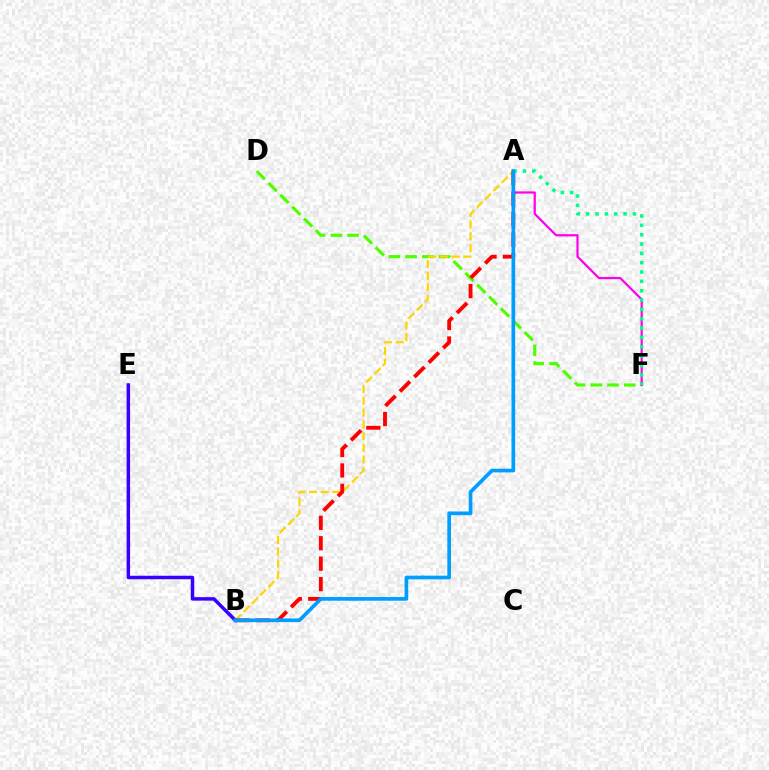{('D', 'F'): [{'color': '#4fff00', 'line_style': 'dashed', 'thickness': 2.27}], ('A', 'F'): [{'color': '#ff00ed', 'line_style': 'solid', 'thickness': 1.6}, {'color': '#00ff86', 'line_style': 'dotted', 'thickness': 2.54}], ('A', 'B'): [{'color': '#ffd500', 'line_style': 'dashed', 'thickness': 1.59}, {'color': '#ff0000', 'line_style': 'dashed', 'thickness': 2.77}, {'color': '#009eff', 'line_style': 'solid', 'thickness': 2.65}], ('B', 'E'): [{'color': '#3700ff', 'line_style': 'solid', 'thickness': 2.51}]}